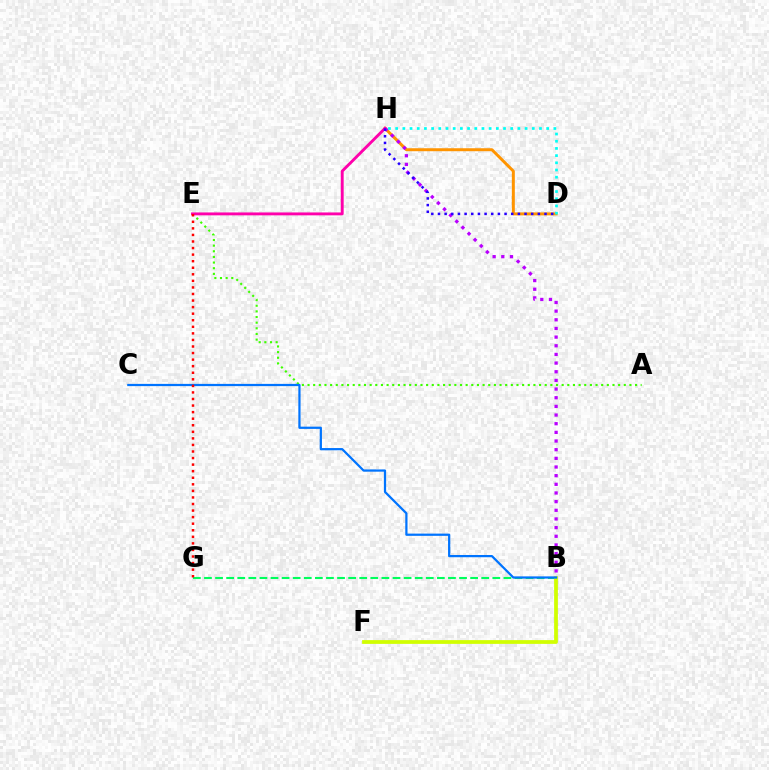{('B', 'G'): [{'color': '#00ff5c', 'line_style': 'dashed', 'thickness': 1.51}], ('A', 'E'): [{'color': '#3dff00', 'line_style': 'dotted', 'thickness': 1.53}], ('D', 'H'): [{'color': '#ff9400', 'line_style': 'solid', 'thickness': 2.15}, {'color': '#00fff6', 'line_style': 'dotted', 'thickness': 1.95}, {'color': '#2500ff', 'line_style': 'dotted', 'thickness': 1.81}], ('B', 'H'): [{'color': '#b900ff', 'line_style': 'dotted', 'thickness': 2.35}], ('B', 'F'): [{'color': '#d1ff00', 'line_style': 'solid', 'thickness': 2.7}], ('E', 'H'): [{'color': '#ff00ac', 'line_style': 'solid', 'thickness': 2.08}], ('B', 'C'): [{'color': '#0074ff', 'line_style': 'solid', 'thickness': 1.61}], ('E', 'G'): [{'color': '#ff0000', 'line_style': 'dotted', 'thickness': 1.78}]}